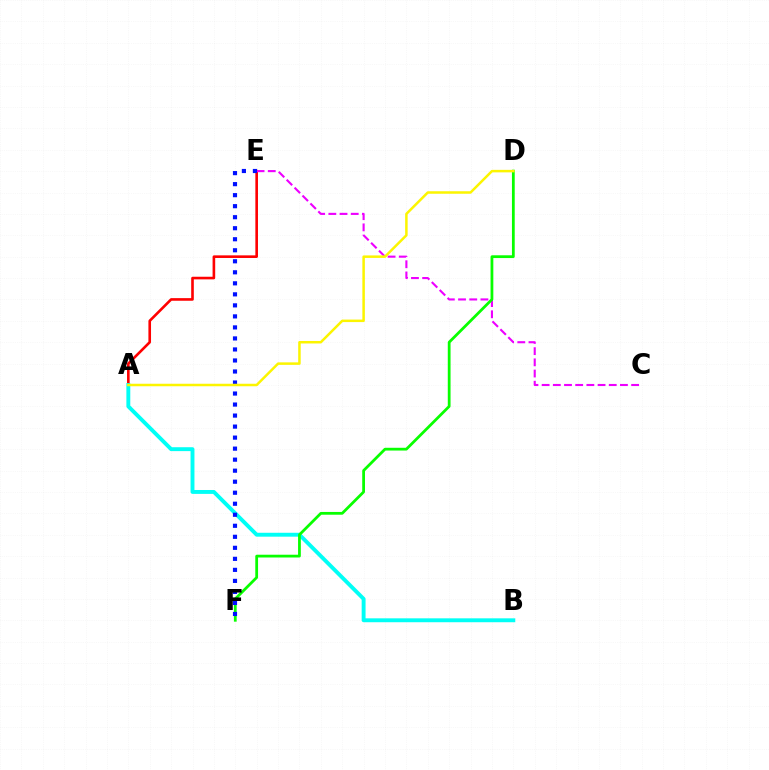{('A', 'E'): [{'color': '#ff0000', 'line_style': 'solid', 'thickness': 1.89}], ('C', 'E'): [{'color': '#ee00ff', 'line_style': 'dashed', 'thickness': 1.52}], ('A', 'B'): [{'color': '#00fff6', 'line_style': 'solid', 'thickness': 2.81}], ('D', 'F'): [{'color': '#08ff00', 'line_style': 'solid', 'thickness': 2.0}], ('E', 'F'): [{'color': '#0010ff', 'line_style': 'dotted', 'thickness': 2.99}], ('A', 'D'): [{'color': '#fcf500', 'line_style': 'solid', 'thickness': 1.8}]}